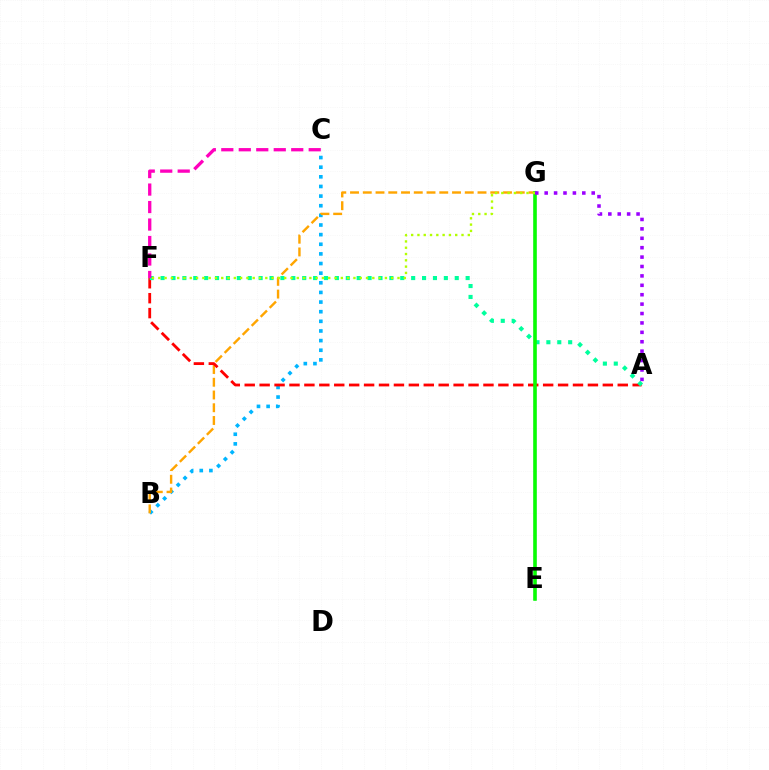{('B', 'C'): [{'color': '#00b5ff', 'line_style': 'dotted', 'thickness': 2.62}], ('E', 'G'): [{'color': '#0010ff', 'line_style': 'solid', 'thickness': 1.66}, {'color': '#08ff00', 'line_style': 'solid', 'thickness': 2.54}], ('B', 'G'): [{'color': '#ffa500', 'line_style': 'dashed', 'thickness': 1.73}], ('A', 'F'): [{'color': '#ff0000', 'line_style': 'dashed', 'thickness': 2.03}, {'color': '#00ff9d', 'line_style': 'dotted', 'thickness': 2.96}], ('C', 'F'): [{'color': '#ff00bd', 'line_style': 'dashed', 'thickness': 2.38}], ('A', 'G'): [{'color': '#9b00ff', 'line_style': 'dotted', 'thickness': 2.56}], ('F', 'G'): [{'color': '#b3ff00', 'line_style': 'dotted', 'thickness': 1.71}]}